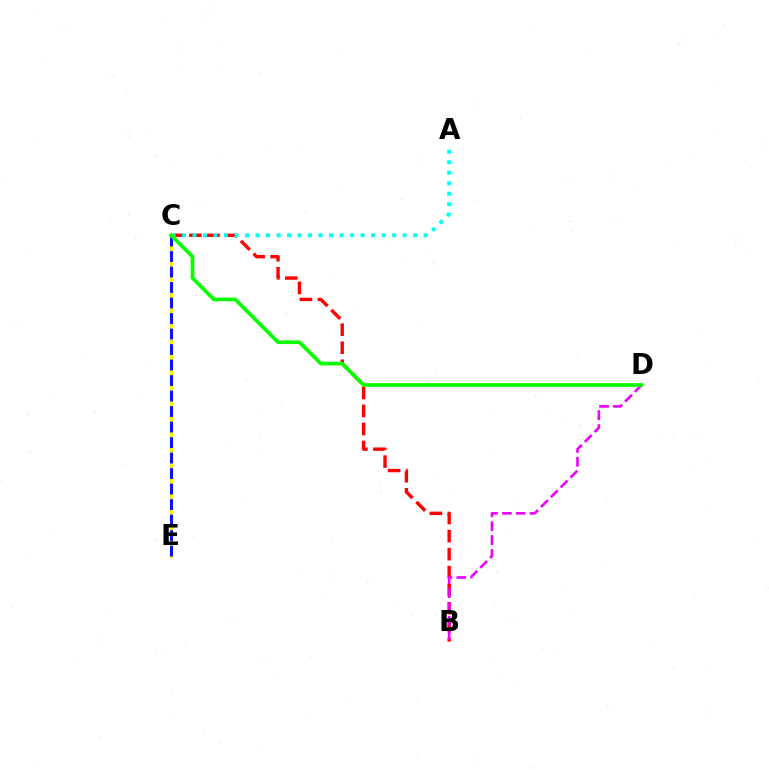{('B', 'C'): [{'color': '#ff0000', 'line_style': 'dashed', 'thickness': 2.45}], ('A', 'C'): [{'color': '#00fff6', 'line_style': 'dotted', 'thickness': 2.85}], ('C', 'E'): [{'color': '#fcf500', 'line_style': 'solid', 'thickness': 2.41}, {'color': '#0010ff', 'line_style': 'dashed', 'thickness': 2.11}], ('B', 'D'): [{'color': '#ee00ff', 'line_style': 'dashed', 'thickness': 1.89}], ('C', 'D'): [{'color': '#08ff00', 'line_style': 'solid', 'thickness': 2.66}]}